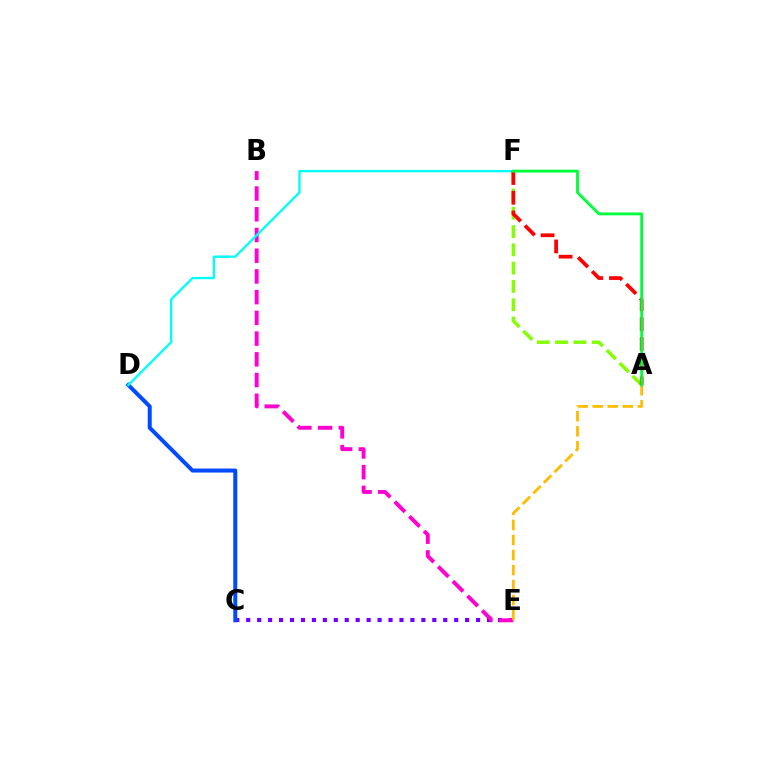{('A', 'F'): [{'color': '#84ff00', 'line_style': 'dashed', 'thickness': 2.49}, {'color': '#ff0000', 'line_style': 'dashed', 'thickness': 2.68}, {'color': '#00ff39', 'line_style': 'solid', 'thickness': 2.04}], ('C', 'E'): [{'color': '#7200ff', 'line_style': 'dotted', 'thickness': 2.97}], ('C', 'D'): [{'color': '#004bff', 'line_style': 'solid', 'thickness': 2.88}], ('B', 'E'): [{'color': '#ff00cf', 'line_style': 'dashed', 'thickness': 2.82}], ('A', 'E'): [{'color': '#ffbd00', 'line_style': 'dashed', 'thickness': 2.04}], ('D', 'F'): [{'color': '#00fff6', 'line_style': 'solid', 'thickness': 1.67}]}